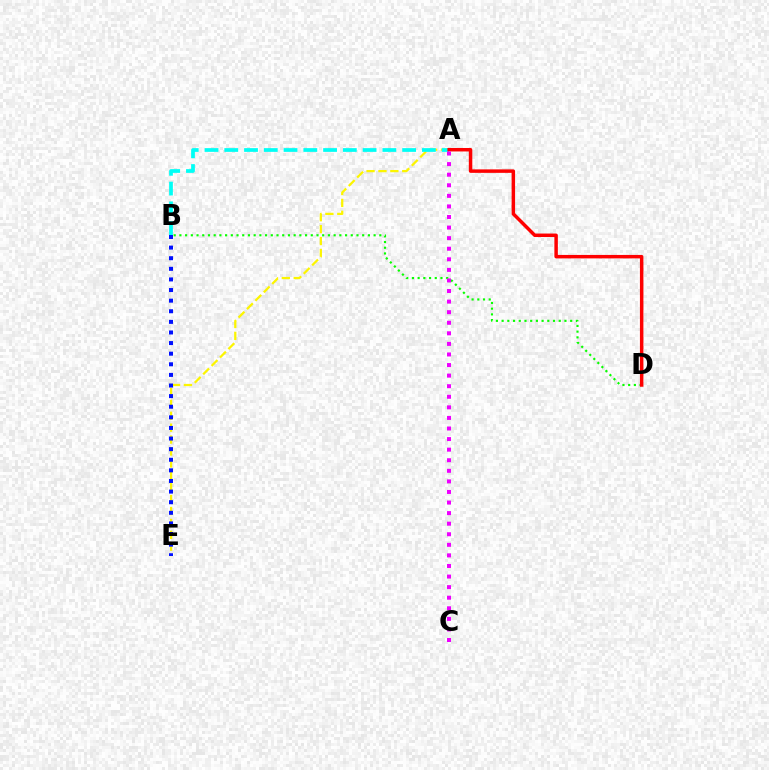{('A', 'E'): [{'color': '#fcf500', 'line_style': 'dashed', 'thickness': 1.62}], ('A', 'B'): [{'color': '#00fff6', 'line_style': 'dashed', 'thickness': 2.68}], ('B', 'D'): [{'color': '#08ff00', 'line_style': 'dotted', 'thickness': 1.55}], ('B', 'E'): [{'color': '#0010ff', 'line_style': 'dotted', 'thickness': 2.88}], ('A', 'D'): [{'color': '#ff0000', 'line_style': 'solid', 'thickness': 2.5}], ('A', 'C'): [{'color': '#ee00ff', 'line_style': 'dotted', 'thickness': 2.87}]}